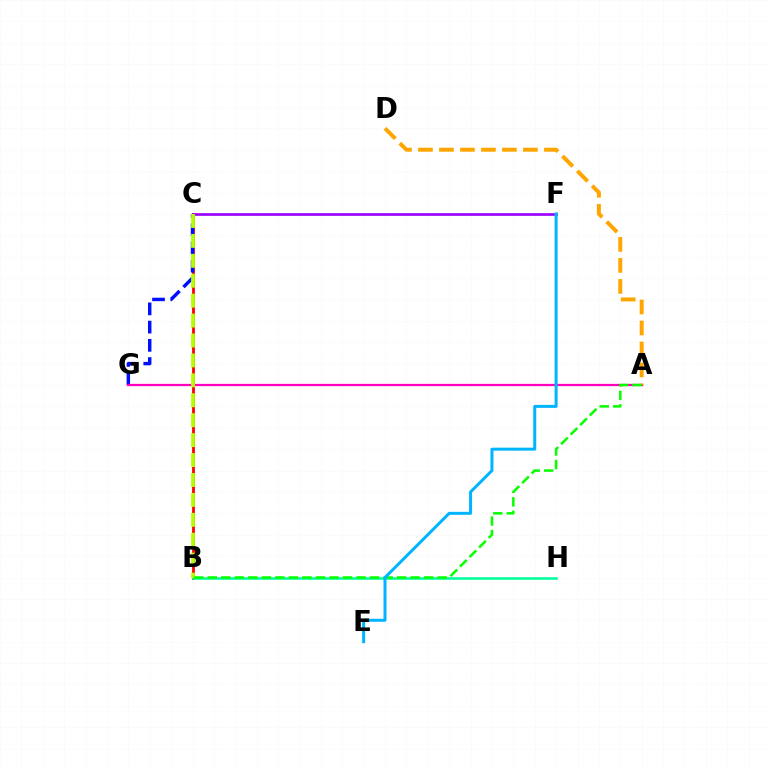{('B', 'C'): [{'color': '#ff0000', 'line_style': 'solid', 'thickness': 2.01}, {'color': '#b3ff00', 'line_style': 'dashed', 'thickness': 2.71}], ('C', 'G'): [{'color': '#0010ff', 'line_style': 'dashed', 'thickness': 2.48}], ('A', 'G'): [{'color': '#ff00bd', 'line_style': 'solid', 'thickness': 1.63}], ('C', 'F'): [{'color': '#9b00ff', 'line_style': 'solid', 'thickness': 1.93}], ('B', 'H'): [{'color': '#00ff9d', 'line_style': 'solid', 'thickness': 1.85}], ('A', 'D'): [{'color': '#ffa500', 'line_style': 'dashed', 'thickness': 2.85}], ('A', 'B'): [{'color': '#08ff00', 'line_style': 'dashed', 'thickness': 1.84}], ('E', 'F'): [{'color': '#00b5ff', 'line_style': 'solid', 'thickness': 2.16}]}